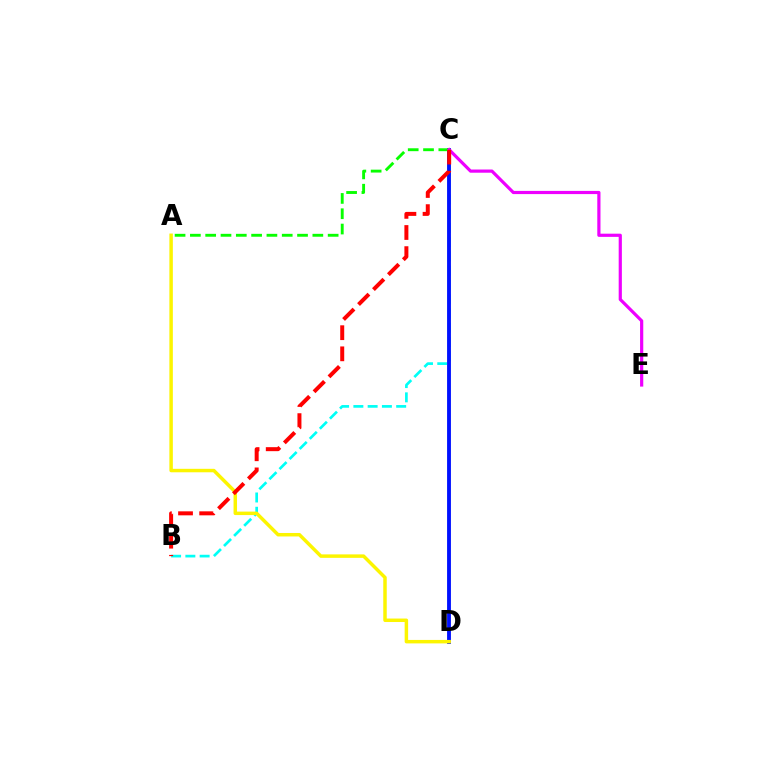{('B', 'C'): [{'color': '#00fff6', 'line_style': 'dashed', 'thickness': 1.94}, {'color': '#ff0000', 'line_style': 'dashed', 'thickness': 2.87}], ('C', 'D'): [{'color': '#0010ff', 'line_style': 'solid', 'thickness': 2.77}], ('A', 'C'): [{'color': '#08ff00', 'line_style': 'dashed', 'thickness': 2.08}], ('C', 'E'): [{'color': '#ee00ff', 'line_style': 'solid', 'thickness': 2.3}], ('A', 'D'): [{'color': '#fcf500', 'line_style': 'solid', 'thickness': 2.5}]}